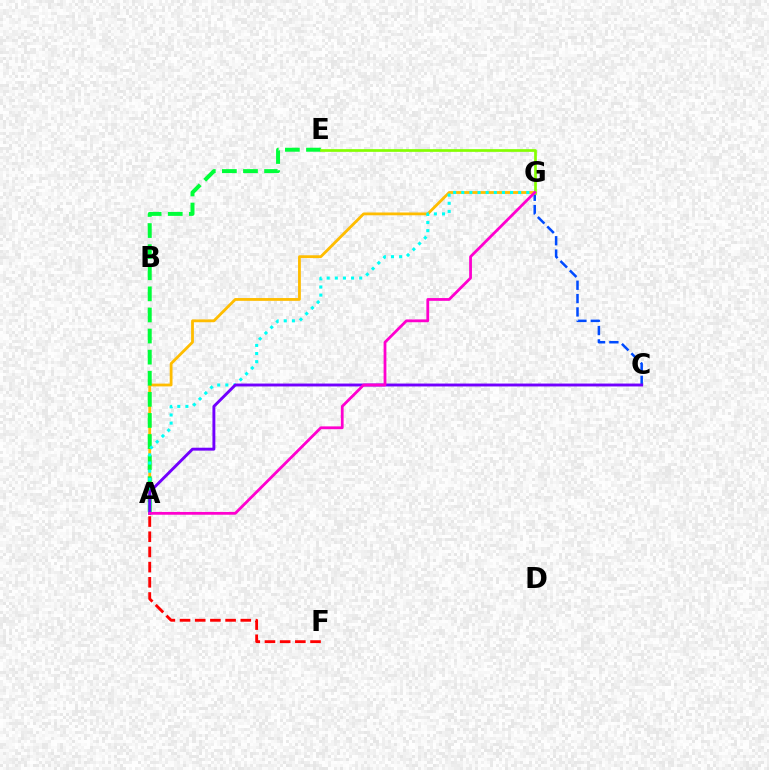{('A', 'G'): [{'color': '#ffbd00', 'line_style': 'solid', 'thickness': 2.02}, {'color': '#00fff6', 'line_style': 'dotted', 'thickness': 2.21}, {'color': '#ff00cf', 'line_style': 'solid', 'thickness': 2.01}], ('A', 'E'): [{'color': '#00ff39', 'line_style': 'dashed', 'thickness': 2.87}], ('C', 'G'): [{'color': '#004bff', 'line_style': 'dashed', 'thickness': 1.81}], ('E', 'G'): [{'color': '#84ff00', 'line_style': 'solid', 'thickness': 1.95}], ('A', 'F'): [{'color': '#ff0000', 'line_style': 'dashed', 'thickness': 2.06}], ('A', 'C'): [{'color': '#7200ff', 'line_style': 'solid', 'thickness': 2.09}]}